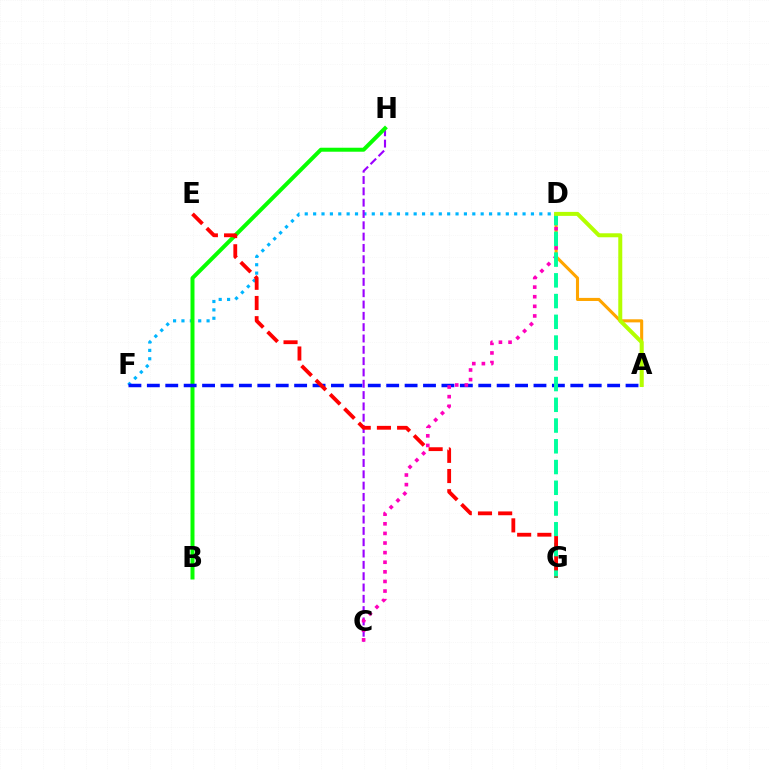{('D', 'F'): [{'color': '#00b5ff', 'line_style': 'dotted', 'thickness': 2.28}], ('C', 'H'): [{'color': '#9b00ff', 'line_style': 'dashed', 'thickness': 1.54}], ('A', 'D'): [{'color': '#ffa500', 'line_style': 'solid', 'thickness': 2.22}, {'color': '#b3ff00', 'line_style': 'solid', 'thickness': 2.87}], ('B', 'H'): [{'color': '#08ff00', 'line_style': 'solid', 'thickness': 2.87}], ('A', 'F'): [{'color': '#0010ff', 'line_style': 'dashed', 'thickness': 2.5}], ('C', 'D'): [{'color': '#ff00bd', 'line_style': 'dotted', 'thickness': 2.61}], ('D', 'G'): [{'color': '#00ff9d', 'line_style': 'dashed', 'thickness': 2.82}], ('E', 'G'): [{'color': '#ff0000', 'line_style': 'dashed', 'thickness': 2.74}]}